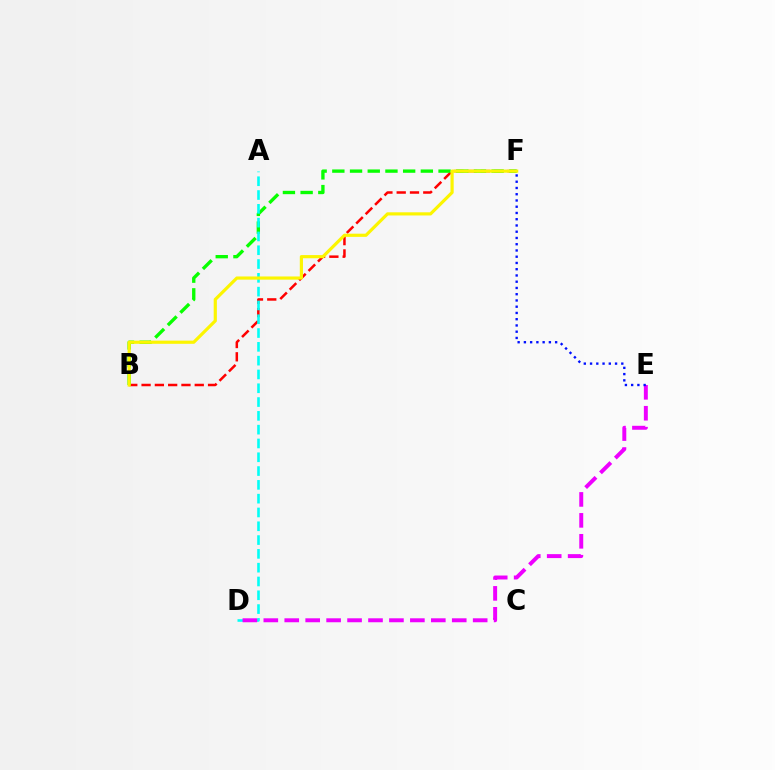{('B', 'F'): [{'color': '#ff0000', 'line_style': 'dashed', 'thickness': 1.81}, {'color': '#08ff00', 'line_style': 'dashed', 'thickness': 2.4}, {'color': '#fcf500', 'line_style': 'solid', 'thickness': 2.29}], ('A', 'D'): [{'color': '#00fff6', 'line_style': 'dashed', 'thickness': 1.87}], ('D', 'E'): [{'color': '#ee00ff', 'line_style': 'dashed', 'thickness': 2.84}], ('E', 'F'): [{'color': '#0010ff', 'line_style': 'dotted', 'thickness': 1.7}]}